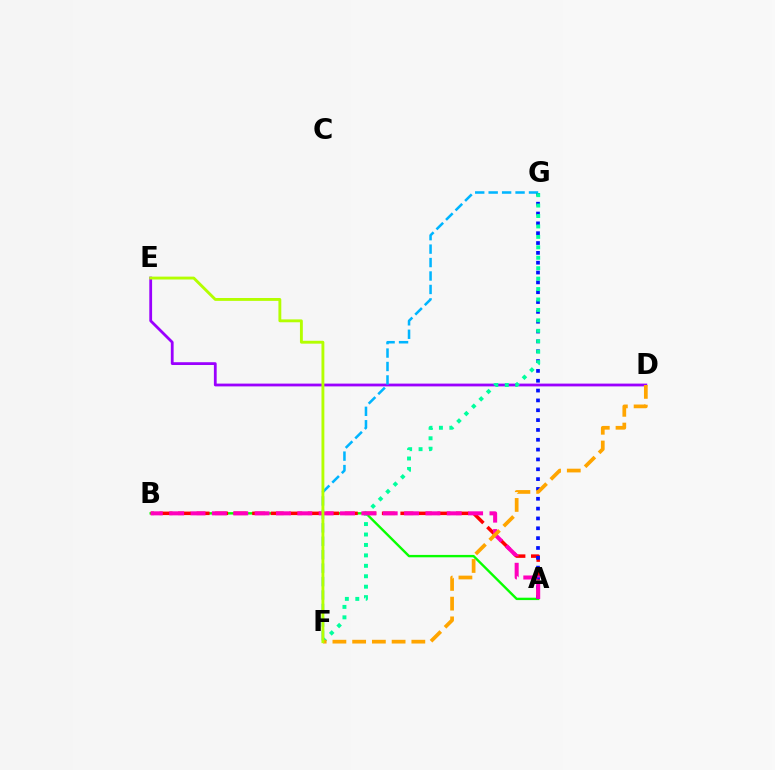{('D', 'E'): [{'color': '#9b00ff', 'line_style': 'solid', 'thickness': 2.01}], ('F', 'G'): [{'color': '#00b5ff', 'line_style': 'dashed', 'thickness': 1.83}, {'color': '#00ff9d', 'line_style': 'dotted', 'thickness': 2.84}], ('A', 'B'): [{'color': '#08ff00', 'line_style': 'solid', 'thickness': 1.72}, {'color': '#ff0000', 'line_style': 'dashed', 'thickness': 2.52}, {'color': '#ff00bd', 'line_style': 'dashed', 'thickness': 2.9}], ('A', 'G'): [{'color': '#0010ff', 'line_style': 'dotted', 'thickness': 2.67}], ('D', 'F'): [{'color': '#ffa500', 'line_style': 'dashed', 'thickness': 2.68}], ('E', 'F'): [{'color': '#b3ff00', 'line_style': 'solid', 'thickness': 2.07}]}